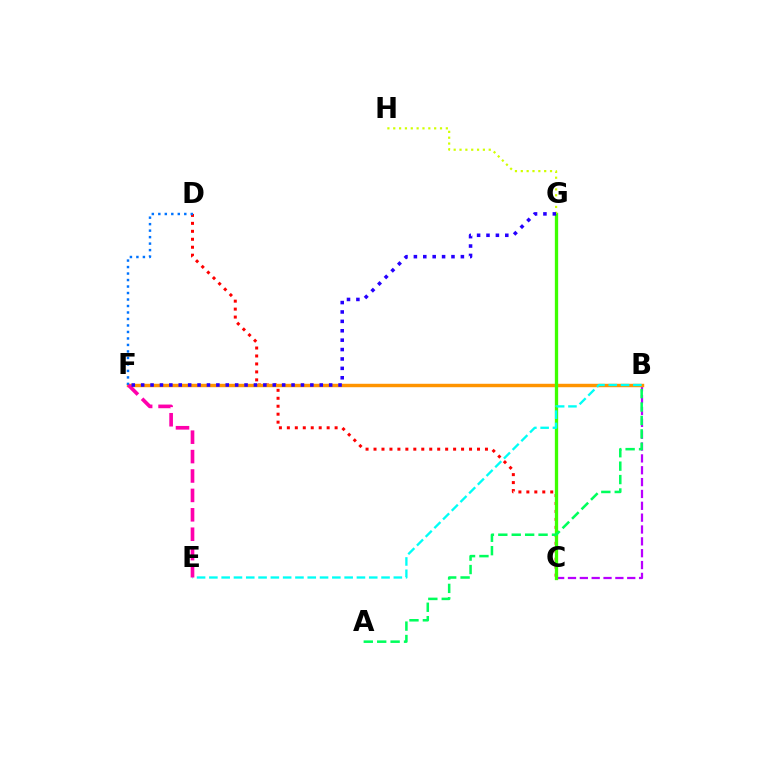{('C', 'D'): [{'color': '#ff0000', 'line_style': 'dotted', 'thickness': 2.16}], ('B', 'C'): [{'color': '#b900ff', 'line_style': 'dashed', 'thickness': 1.61}], ('B', 'F'): [{'color': '#ff9400', 'line_style': 'solid', 'thickness': 2.48}], ('D', 'F'): [{'color': '#0074ff', 'line_style': 'dotted', 'thickness': 1.76}], ('C', 'G'): [{'color': '#3dff00', 'line_style': 'solid', 'thickness': 2.38}], ('B', 'E'): [{'color': '#00fff6', 'line_style': 'dashed', 'thickness': 1.67}], ('G', 'H'): [{'color': '#d1ff00', 'line_style': 'dotted', 'thickness': 1.59}], ('E', 'F'): [{'color': '#ff00ac', 'line_style': 'dashed', 'thickness': 2.64}], ('F', 'G'): [{'color': '#2500ff', 'line_style': 'dotted', 'thickness': 2.55}], ('A', 'B'): [{'color': '#00ff5c', 'line_style': 'dashed', 'thickness': 1.82}]}